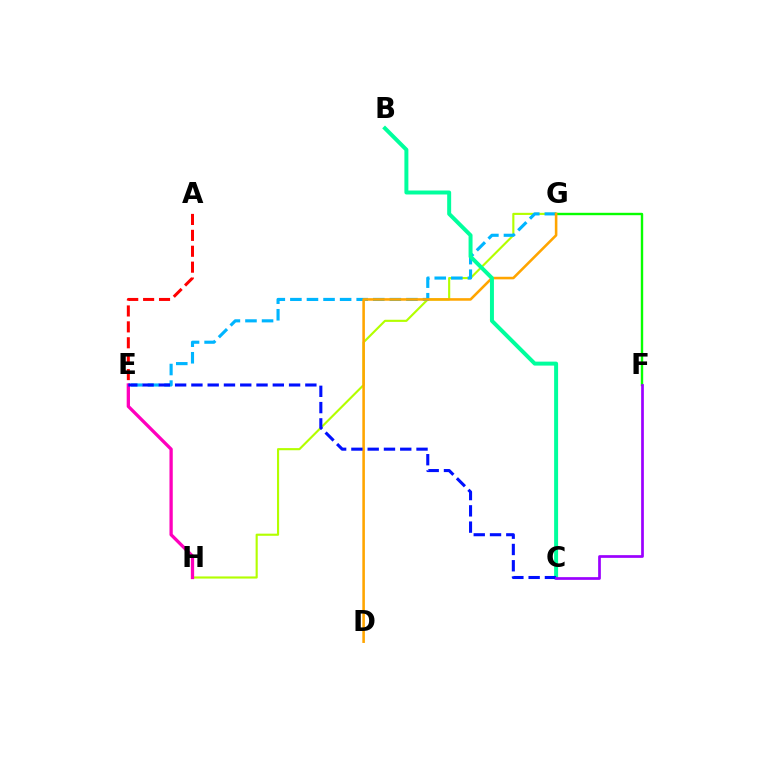{('A', 'E'): [{'color': '#ff0000', 'line_style': 'dashed', 'thickness': 2.16}], ('G', 'H'): [{'color': '#b3ff00', 'line_style': 'solid', 'thickness': 1.54}], ('E', 'G'): [{'color': '#00b5ff', 'line_style': 'dashed', 'thickness': 2.25}], ('F', 'G'): [{'color': '#08ff00', 'line_style': 'solid', 'thickness': 1.72}], ('D', 'G'): [{'color': '#ffa500', 'line_style': 'solid', 'thickness': 1.85}], ('B', 'C'): [{'color': '#00ff9d', 'line_style': 'solid', 'thickness': 2.86}], ('E', 'H'): [{'color': '#ff00bd', 'line_style': 'solid', 'thickness': 2.37}], ('C', 'E'): [{'color': '#0010ff', 'line_style': 'dashed', 'thickness': 2.21}], ('C', 'F'): [{'color': '#9b00ff', 'line_style': 'solid', 'thickness': 1.95}]}